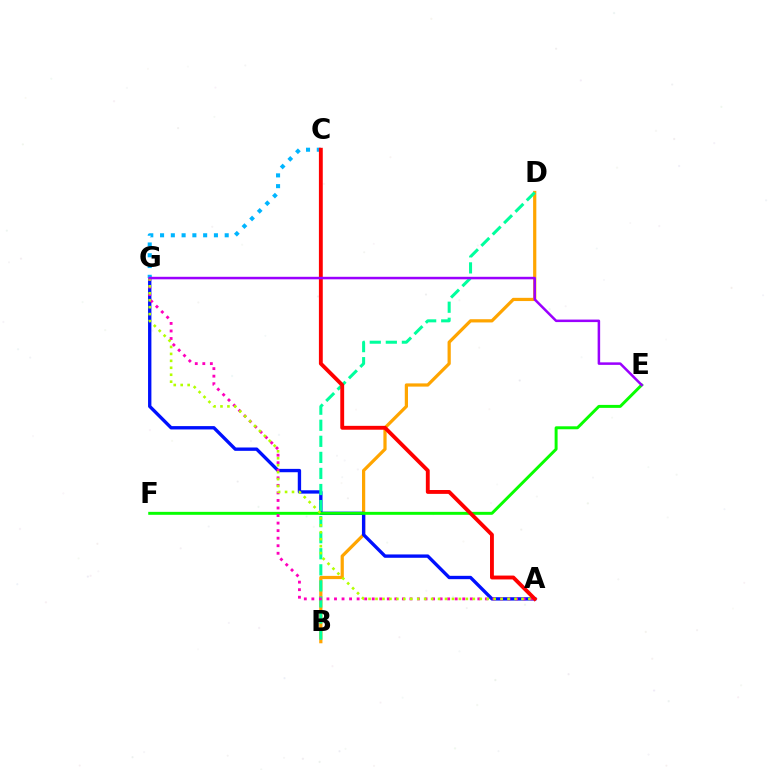{('B', 'D'): [{'color': '#ffa500', 'line_style': 'solid', 'thickness': 2.32}, {'color': '#00ff9d', 'line_style': 'dashed', 'thickness': 2.18}], ('A', 'G'): [{'color': '#0010ff', 'line_style': 'solid', 'thickness': 2.41}, {'color': '#ff00bd', 'line_style': 'dotted', 'thickness': 2.05}, {'color': '#b3ff00', 'line_style': 'dotted', 'thickness': 1.89}], ('E', 'F'): [{'color': '#08ff00', 'line_style': 'solid', 'thickness': 2.13}], ('C', 'G'): [{'color': '#00b5ff', 'line_style': 'dotted', 'thickness': 2.93}], ('A', 'C'): [{'color': '#ff0000', 'line_style': 'solid', 'thickness': 2.78}], ('E', 'G'): [{'color': '#9b00ff', 'line_style': 'solid', 'thickness': 1.81}]}